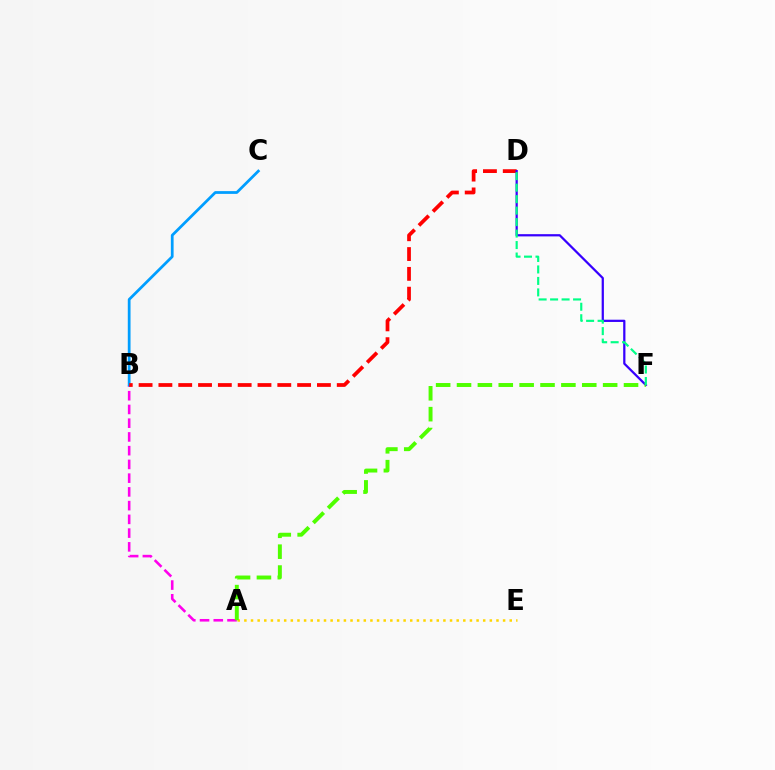{('A', 'B'): [{'color': '#ff00ed', 'line_style': 'dashed', 'thickness': 1.87}], ('B', 'C'): [{'color': '#009eff', 'line_style': 'solid', 'thickness': 1.98}], ('B', 'D'): [{'color': '#ff0000', 'line_style': 'dashed', 'thickness': 2.69}], ('D', 'F'): [{'color': '#3700ff', 'line_style': 'solid', 'thickness': 1.61}, {'color': '#00ff86', 'line_style': 'dashed', 'thickness': 1.56}], ('A', 'E'): [{'color': '#ffd500', 'line_style': 'dotted', 'thickness': 1.8}], ('A', 'F'): [{'color': '#4fff00', 'line_style': 'dashed', 'thickness': 2.84}]}